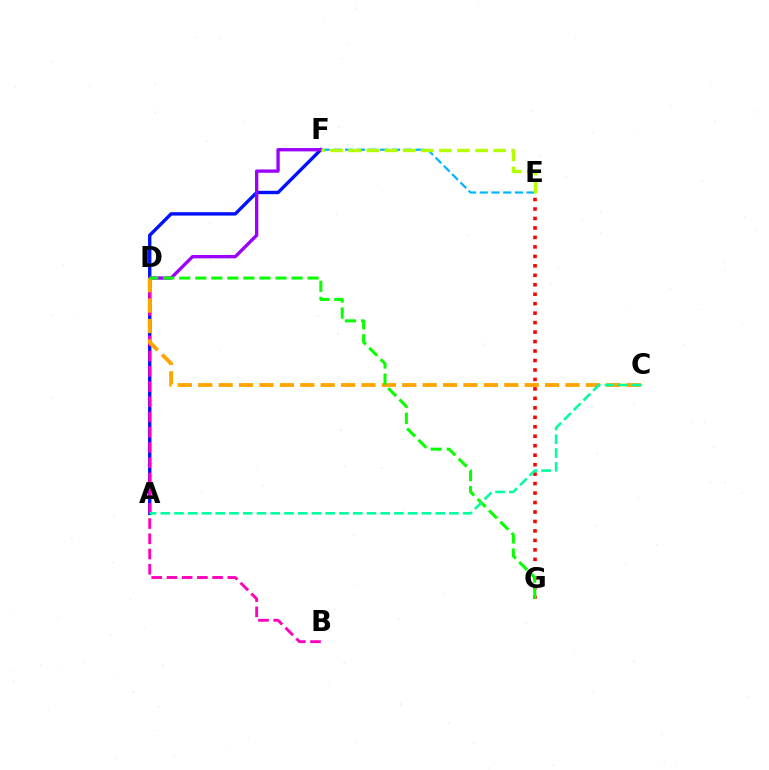{('A', 'F'): [{'color': '#0010ff', 'line_style': 'solid', 'thickness': 2.42}], ('E', 'F'): [{'color': '#00b5ff', 'line_style': 'dashed', 'thickness': 1.59}, {'color': '#b3ff00', 'line_style': 'dashed', 'thickness': 2.46}], ('B', 'D'): [{'color': '#ff00bd', 'line_style': 'dashed', 'thickness': 2.07}], ('D', 'F'): [{'color': '#9b00ff', 'line_style': 'solid', 'thickness': 2.39}], ('C', 'D'): [{'color': '#ffa500', 'line_style': 'dashed', 'thickness': 2.77}], ('E', 'G'): [{'color': '#ff0000', 'line_style': 'dotted', 'thickness': 2.57}], ('D', 'G'): [{'color': '#08ff00', 'line_style': 'dashed', 'thickness': 2.18}], ('A', 'C'): [{'color': '#00ff9d', 'line_style': 'dashed', 'thickness': 1.87}]}